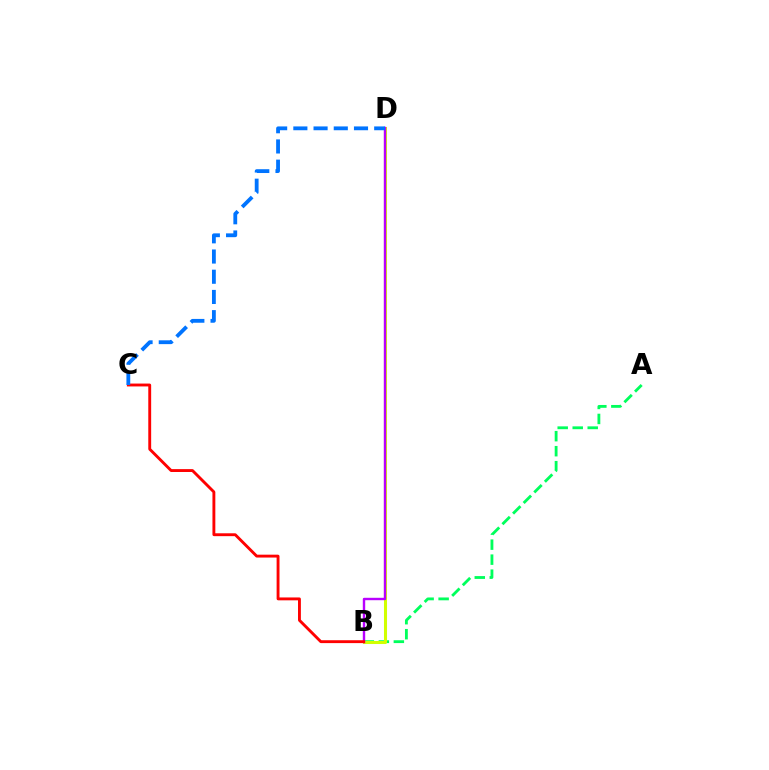{('A', 'B'): [{'color': '#00ff5c', 'line_style': 'dashed', 'thickness': 2.04}], ('B', 'D'): [{'color': '#d1ff00', 'line_style': 'solid', 'thickness': 2.19}, {'color': '#b900ff', 'line_style': 'solid', 'thickness': 1.73}], ('B', 'C'): [{'color': '#ff0000', 'line_style': 'solid', 'thickness': 2.07}], ('C', 'D'): [{'color': '#0074ff', 'line_style': 'dashed', 'thickness': 2.75}]}